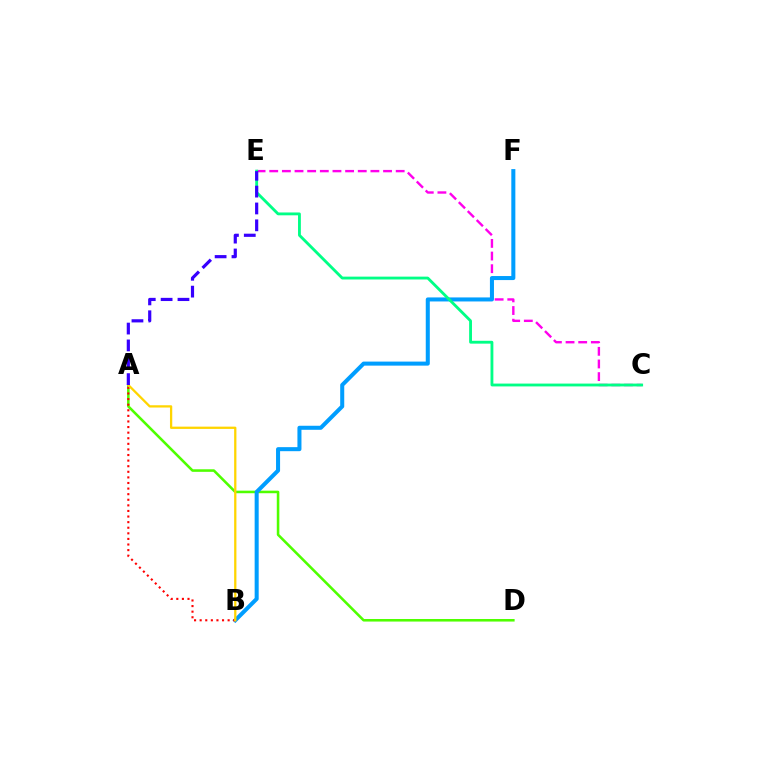{('C', 'E'): [{'color': '#ff00ed', 'line_style': 'dashed', 'thickness': 1.72}, {'color': '#00ff86', 'line_style': 'solid', 'thickness': 2.04}], ('A', 'D'): [{'color': '#4fff00', 'line_style': 'solid', 'thickness': 1.85}], ('B', 'F'): [{'color': '#009eff', 'line_style': 'solid', 'thickness': 2.9}], ('A', 'B'): [{'color': '#ff0000', 'line_style': 'dotted', 'thickness': 1.52}, {'color': '#ffd500', 'line_style': 'solid', 'thickness': 1.64}], ('A', 'E'): [{'color': '#3700ff', 'line_style': 'dashed', 'thickness': 2.29}]}